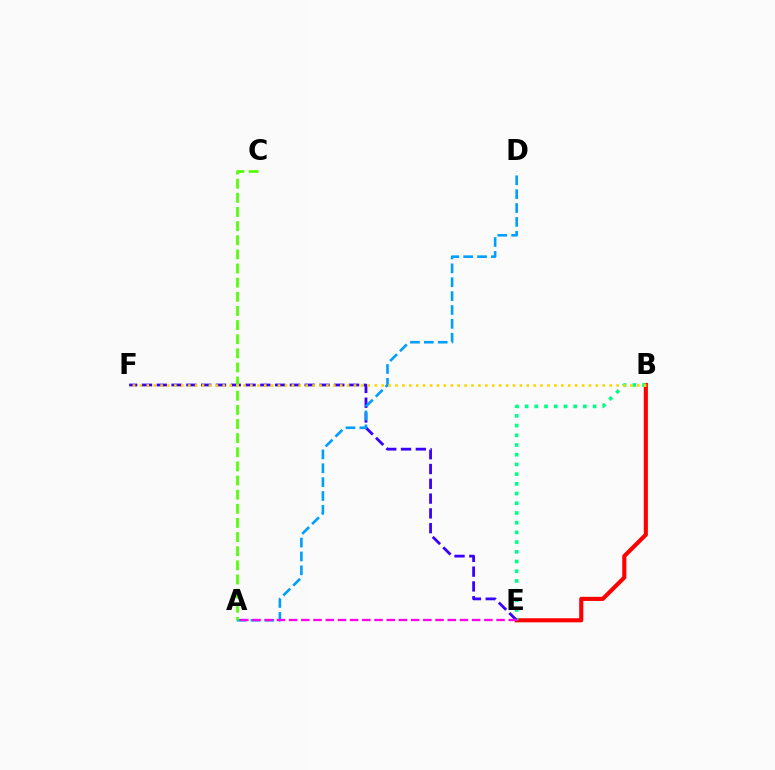{('B', 'E'): [{'color': '#ff0000', 'line_style': 'solid', 'thickness': 2.96}, {'color': '#00ff86', 'line_style': 'dotted', 'thickness': 2.64}], ('E', 'F'): [{'color': '#3700ff', 'line_style': 'dashed', 'thickness': 2.01}], ('A', 'D'): [{'color': '#009eff', 'line_style': 'dashed', 'thickness': 1.88}], ('A', 'C'): [{'color': '#4fff00', 'line_style': 'dashed', 'thickness': 1.92}], ('B', 'F'): [{'color': '#ffd500', 'line_style': 'dotted', 'thickness': 1.88}], ('A', 'E'): [{'color': '#ff00ed', 'line_style': 'dashed', 'thickness': 1.66}]}